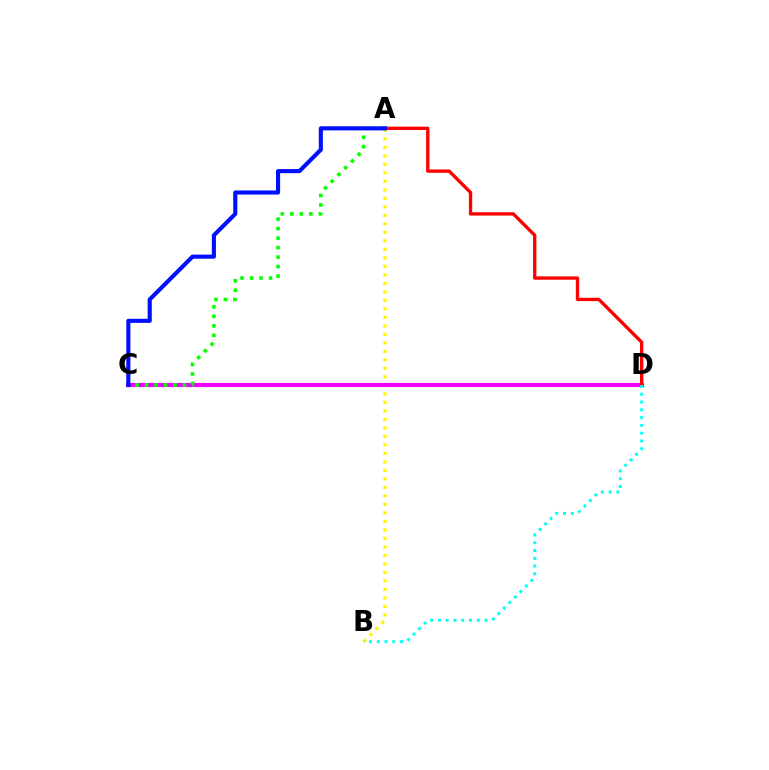{('A', 'B'): [{'color': '#fcf500', 'line_style': 'dotted', 'thickness': 2.31}], ('C', 'D'): [{'color': '#ee00ff', 'line_style': 'solid', 'thickness': 2.97}], ('A', 'C'): [{'color': '#08ff00', 'line_style': 'dotted', 'thickness': 2.58}, {'color': '#0010ff', 'line_style': 'solid', 'thickness': 2.96}], ('A', 'D'): [{'color': '#ff0000', 'line_style': 'solid', 'thickness': 2.4}], ('B', 'D'): [{'color': '#00fff6', 'line_style': 'dotted', 'thickness': 2.11}]}